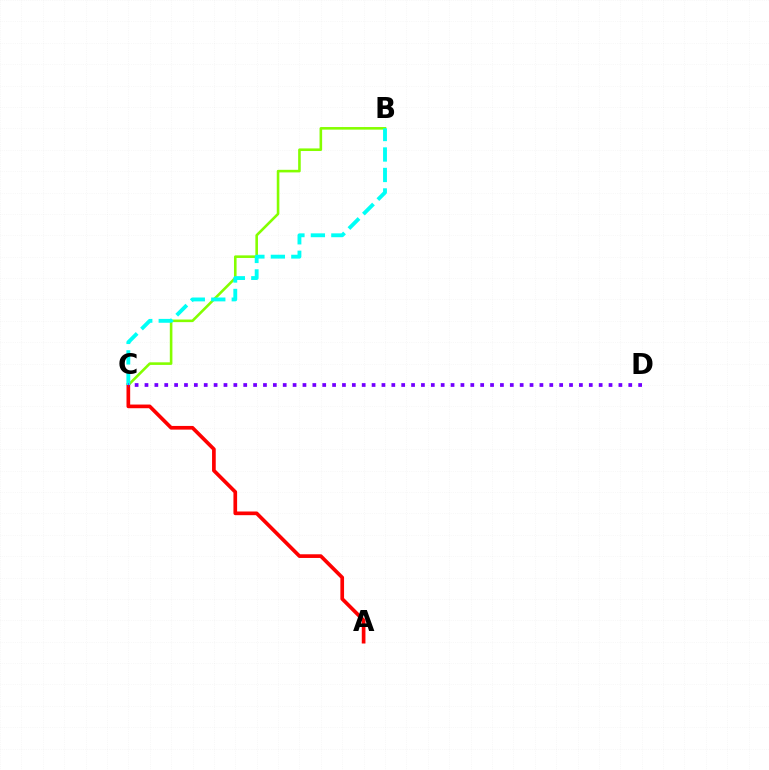{('B', 'C'): [{'color': '#84ff00', 'line_style': 'solid', 'thickness': 1.87}, {'color': '#00fff6', 'line_style': 'dashed', 'thickness': 2.78}], ('A', 'C'): [{'color': '#ff0000', 'line_style': 'solid', 'thickness': 2.65}], ('C', 'D'): [{'color': '#7200ff', 'line_style': 'dotted', 'thickness': 2.68}]}